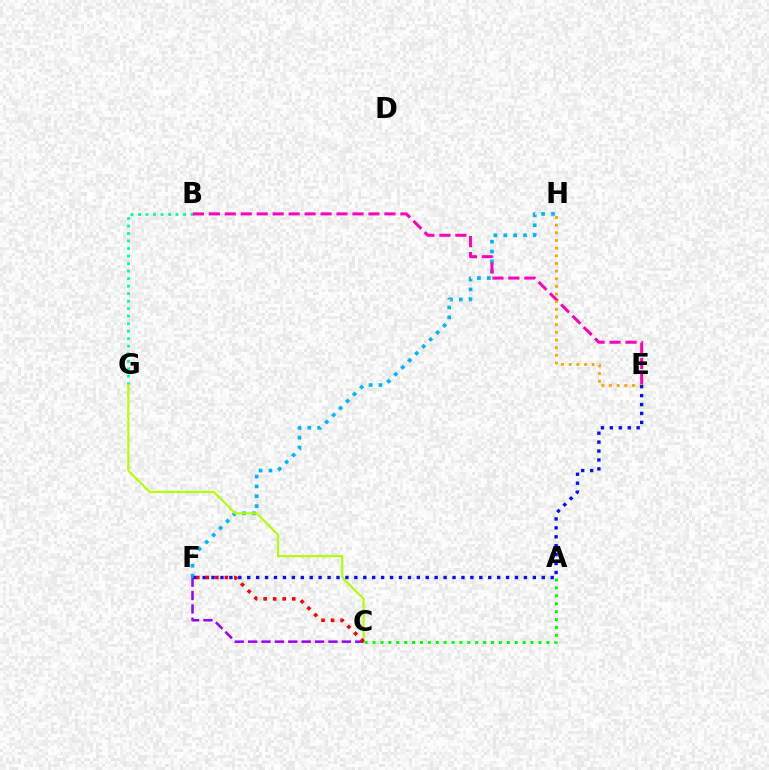{('F', 'H'): [{'color': '#00b5ff', 'line_style': 'dotted', 'thickness': 2.68}], ('B', 'G'): [{'color': '#00ff9d', 'line_style': 'dotted', 'thickness': 2.04}], ('C', 'G'): [{'color': '#b3ff00', 'line_style': 'solid', 'thickness': 1.56}], ('B', 'E'): [{'color': '#ff00bd', 'line_style': 'dashed', 'thickness': 2.17}], ('A', 'C'): [{'color': '#08ff00', 'line_style': 'dotted', 'thickness': 2.15}], ('C', 'F'): [{'color': '#9b00ff', 'line_style': 'dashed', 'thickness': 1.82}, {'color': '#ff0000', 'line_style': 'dotted', 'thickness': 2.59}], ('E', 'H'): [{'color': '#ffa500', 'line_style': 'dotted', 'thickness': 2.08}], ('E', 'F'): [{'color': '#0010ff', 'line_style': 'dotted', 'thickness': 2.42}]}